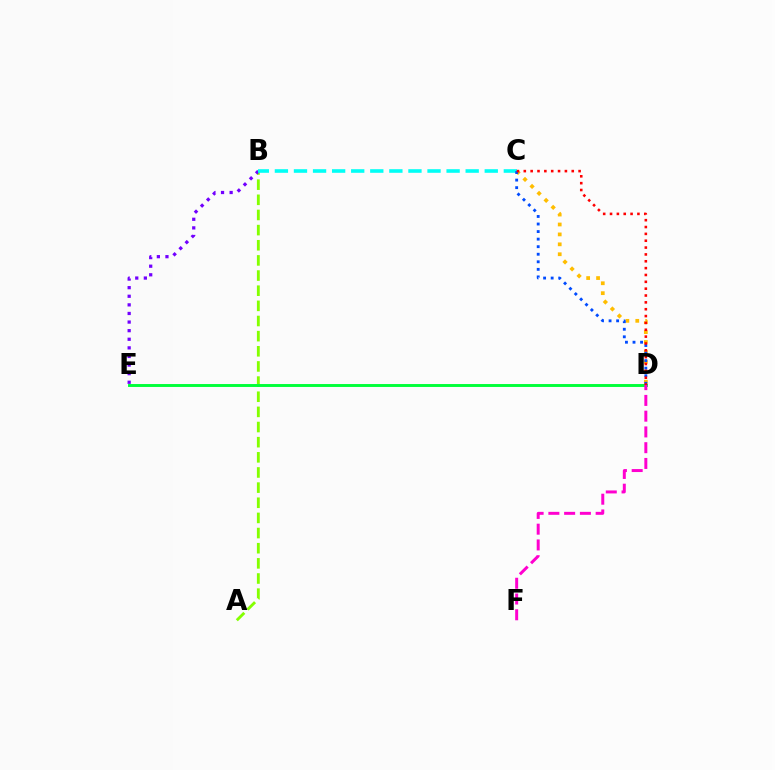{('A', 'B'): [{'color': '#84ff00', 'line_style': 'dashed', 'thickness': 2.06}], ('B', 'E'): [{'color': '#7200ff', 'line_style': 'dotted', 'thickness': 2.34}], ('C', 'D'): [{'color': '#ffbd00', 'line_style': 'dotted', 'thickness': 2.69}, {'color': '#004bff', 'line_style': 'dotted', 'thickness': 2.05}, {'color': '#ff0000', 'line_style': 'dotted', 'thickness': 1.86}], ('B', 'C'): [{'color': '#00fff6', 'line_style': 'dashed', 'thickness': 2.59}], ('D', 'E'): [{'color': '#00ff39', 'line_style': 'solid', 'thickness': 2.1}], ('D', 'F'): [{'color': '#ff00cf', 'line_style': 'dashed', 'thickness': 2.14}]}